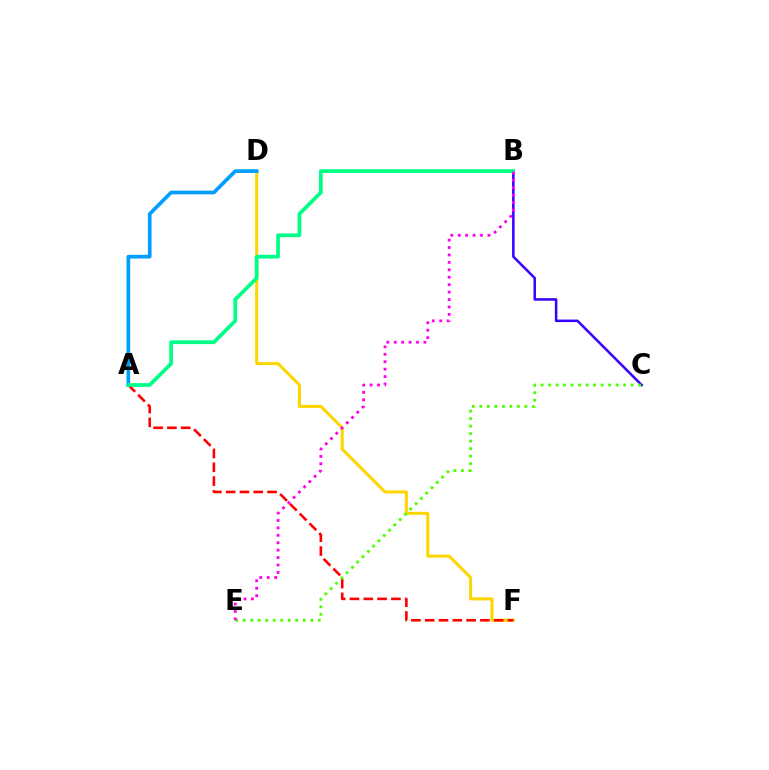{('D', 'F'): [{'color': '#ffd500', 'line_style': 'solid', 'thickness': 2.18}], ('A', 'D'): [{'color': '#009eff', 'line_style': 'solid', 'thickness': 2.65}], ('B', 'C'): [{'color': '#3700ff', 'line_style': 'solid', 'thickness': 1.81}], ('A', 'F'): [{'color': '#ff0000', 'line_style': 'dashed', 'thickness': 1.87}], ('C', 'E'): [{'color': '#4fff00', 'line_style': 'dotted', 'thickness': 2.04}], ('A', 'B'): [{'color': '#00ff86', 'line_style': 'solid', 'thickness': 2.71}], ('B', 'E'): [{'color': '#ff00ed', 'line_style': 'dotted', 'thickness': 2.02}]}